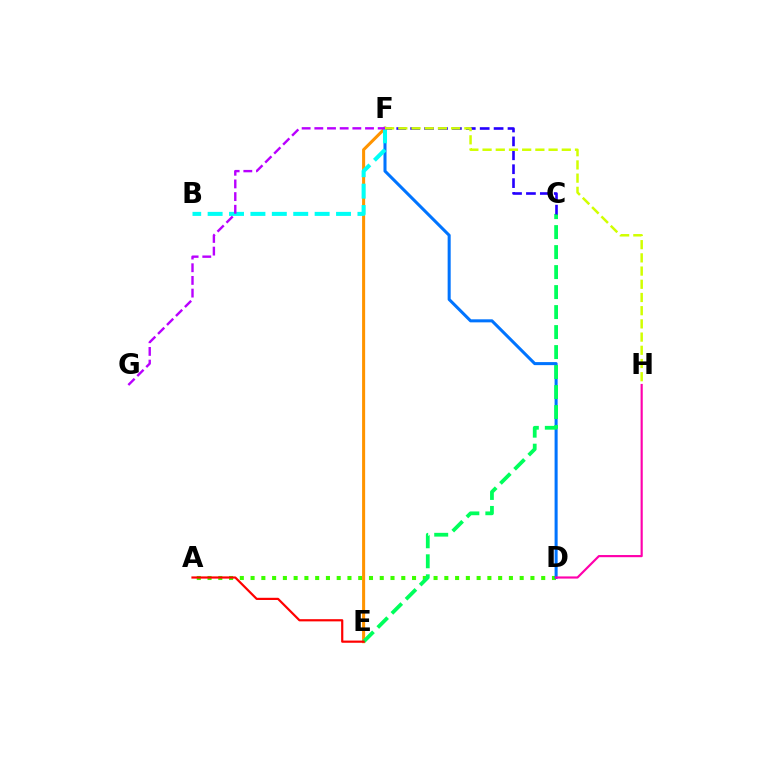{('A', 'D'): [{'color': '#3dff00', 'line_style': 'dotted', 'thickness': 2.92}], ('D', 'F'): [{'color': '#0074ff', 'line_style': 'solid', 'thickness': 2.19}], ('E', 'F'): [{'color': '#ff9400', 'line_style': 'solid', 'thickness': 2.2}], ('B', 'F'): [{'color': '#00fff6', 'line_style': 'dashed', 'thickness': 2.91}], ('C', 'E'): [{'color': '#00ff5c', 'line_style': 'dashed', 'thickness': 2.72}], ('A', 'E'): [{'color': '#ff0000', 'line_style': 'solid', 'thickness': 1.58}], ('F', 'G'): [{'color': '#b900ff', 'line_style': 'dashed', 'thickness': 1.72}], ('C', 'F'): [{'color': '#2500ff', 'line_style': 'dashed', 'thickness': 1.89}], ('F', 'H'): [{'color': '#d1ff00', 'line_style': 'dashed', 'thickness': 1.79}], ('D', 'H'): [{'color': '#ff00ac', 'line_style': 'solid', 'thickness': 1.56}]}